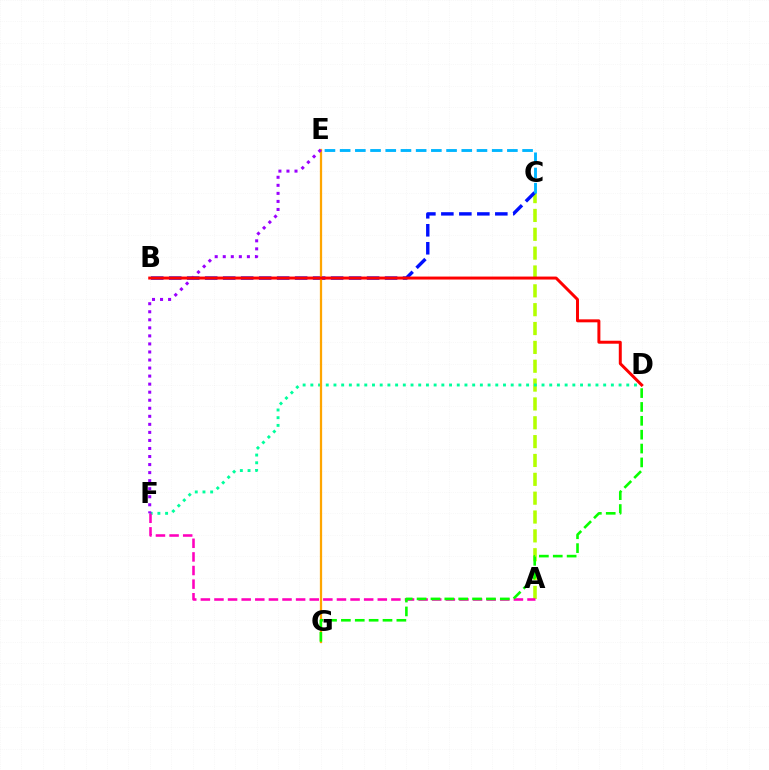{('A', 'C'): [{'color': '#b3ff00', 'line_style': 'dashed', 'thickness': 2.56}], ('D', 'F'): [{'color': '#00ff9d', 'line_style': 'dotted', 'thickness': 2.09}], ('B', 'C'): [{'color': '#0010ff', 'line_style': 'dashed', 'thickness': 2.44}], ('E', 'G'): [{'color': '#ffa500', 'line_style': 'solid', 'thickness': 1.63}], ('A', 'F'): [{'color': '#ff00bd', 'line_style': 'dashed', 'thickness': 1.85}], ('D', 'G'): [{'color': '#08ff00', 'line_style': 'dashed', 'thickness': 1.88}], ('E', 'F'): [{'color': '#9b00ff', 'line_style': 'dotted', 'thickness': 2.19}], ('C', 'E'): [{'color': '#00b5ff', 'line_style': 'dashed', 'thickness': 2.07}], ('B', 'D'): [{'color': '#ff0000', 'line_style': 'solid', 'thickness': 2.14}]}